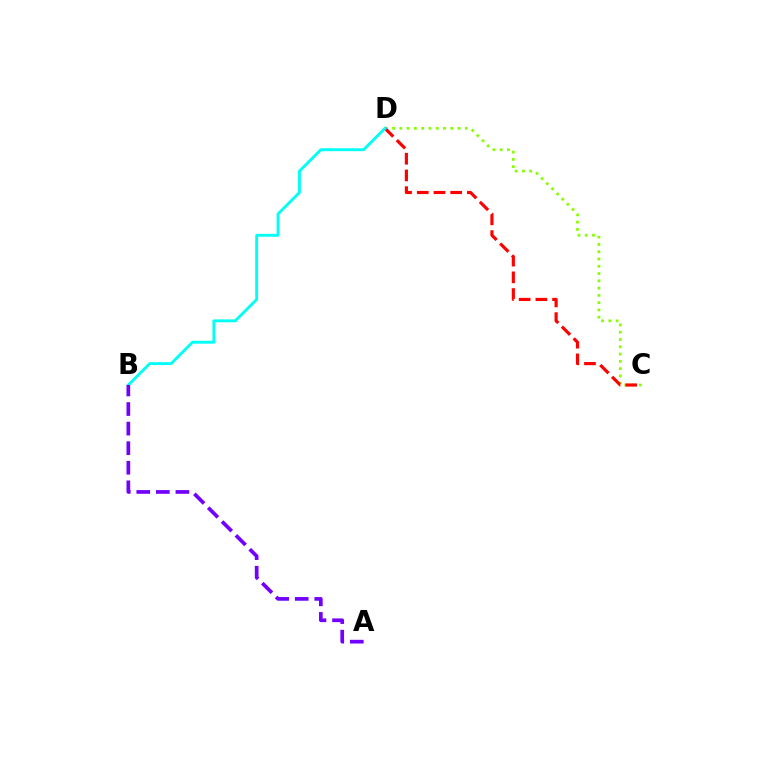{('C', 'D'): [{'color': '#84ff00', 'line_style': 'dotted', 'thickness': 1.98}, {'color': '#ff0000', 'line_style': 'dashed', 'thickness': 2.27}], ('B', 'D'): [{'color': '#00fff6', 'line_style': 'solid', 'thickness': 2.08}], ('A', 'B'): [{'color': '#7200ff', 'line_style': 'dashed', 'thickness': 2.66}]}